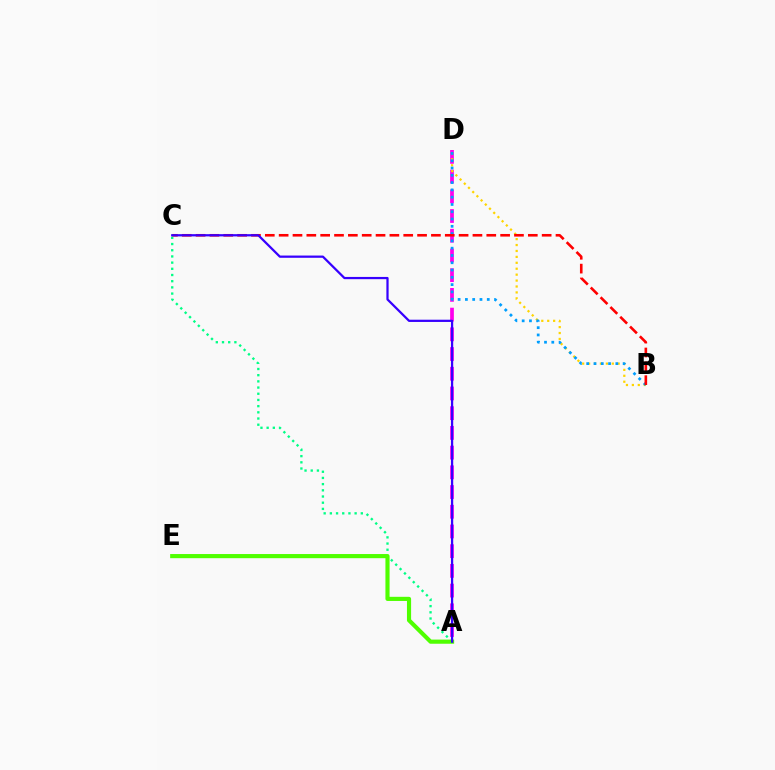{('A', 'D'): [{'color': '#ff00ed', 'line_style': 'dashed', 'thickness': 2.68}], ('B', 'D'): [{'color': '#ffd500', 'line_style': 'dotted', 'thickness': 1.61}, {'color': '#009eff', 'line_style': 'dotted', 'thickness': 1.98}], ('B', 'C'): [{'color': '#ff0000', 'line_style': 'dashed', 'thickness': 1.88}], ('A', 'C'): [{'color': '#00ff86', 'line_style': 'dotted', 'thickness': 1.68}, {'color': '#3700ff', 'line_style': 'solid', 'thickness': 1.61}], ('A', 'E'): [{'color': '#4fff00', 'line_style': 'solid', 'thickness': 2.98}]}